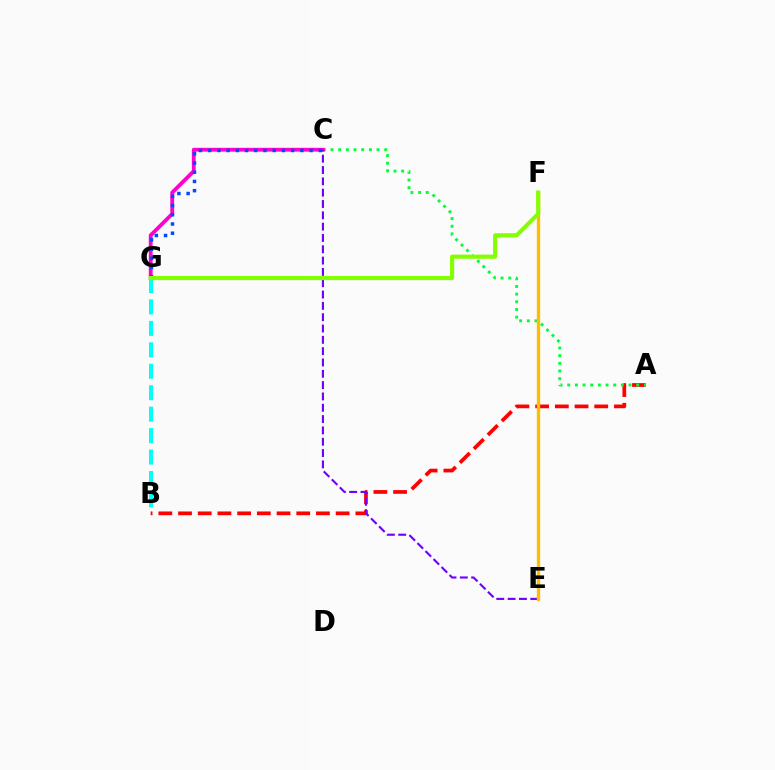{('A', 'B'): [{'color': '#ff0000', 'line_style': 'dashed', 'thickness': 2.68}], ('A', 'C'): [{'color': '#00ff39', 'line_style': 'dotted', 'thickness': 2.08}], ('C', 'G'): [{'color': '#ff00cf', 'line_style': 'solid', 'thickness': 2.74}, {'color': '#004bff', 'line_style': 'dotted', 'thickness': 2.51}], ('C', 'E'): [{'color': '#7200ff', 'line_style': 'dashed', 'thickness': 1.54}], ('E', 'F'): [{'color': '#ffbd00', 'line_style': 'solid', 'thickness': 2.41}], ('B', 'G'): [{'color': '#00fff6', 'line_style': 'dashed', 'thickness': 2.91}], ('F', 'G'): [{'color': '#84ff00', 'line_style': 'solid', 'thickness': 2.97}]}